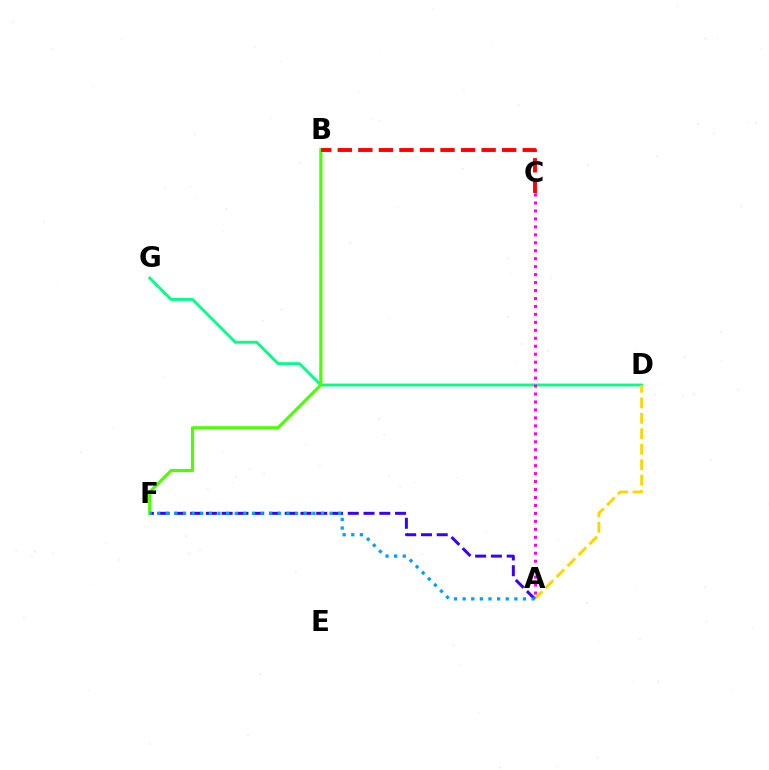{('D', 'G'): [{'color': '#00ff86', 'line_style': 'solid', 'thickness': 2.06}], ('A', 'D'): [{'color': '#ffd500', 'line_style': 'dashed', 'thickness': 2.1}], ('A', 'F'): [{'color': '#3700ff', 'line_style': 'dashed', 'thickness': 2.14}, {'color': '#009eff', 'line_style': 'dotted', 'thickness': 2.34}], ('A', 'C'): [{'color': '#ff00ed', 'line_style': 'dotted', 'thickness': 2.16}], ('B', 'F'): [{'color': '#4fff00', 'line_style': 'solid', 'thickness': 2.27}], ('B', 'C'): [{'color': '#ff0000', 'line_style': 'dashed', 'thickness': 2.79}]}